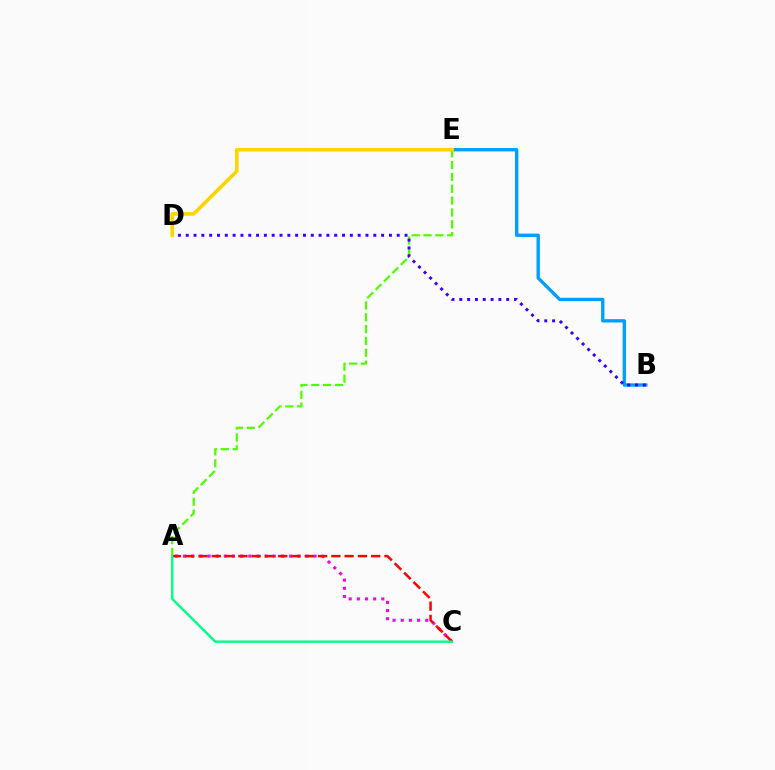{('A', 'C'): [{'color': '#ff00ed', 'line_style': 'dotted', 'thickness': 2.22}, {'color': '#ff0000', 'line_style': 'dashed', 'thickness': 1.81}, {'color': '#00ff86', 'line_style': 'solid', 'thickness': 1.72}], ('B', 'E'): [{'color': '#009eff', 'line_style': 'solid', 'thickness': 2.41}], ('A', 'E'): [{'color': '#4fff00', 'line_style': 'dashed', 'thickness': 1.61}], ('B', 'D'): [{'color': '#3700ff', 'line_style': 'dotted', 'thickness': 2.12}], ('D', 'E'): [{'color': '#ffd500', 'line_style': 'solid', 'thickness': 2.62}]}